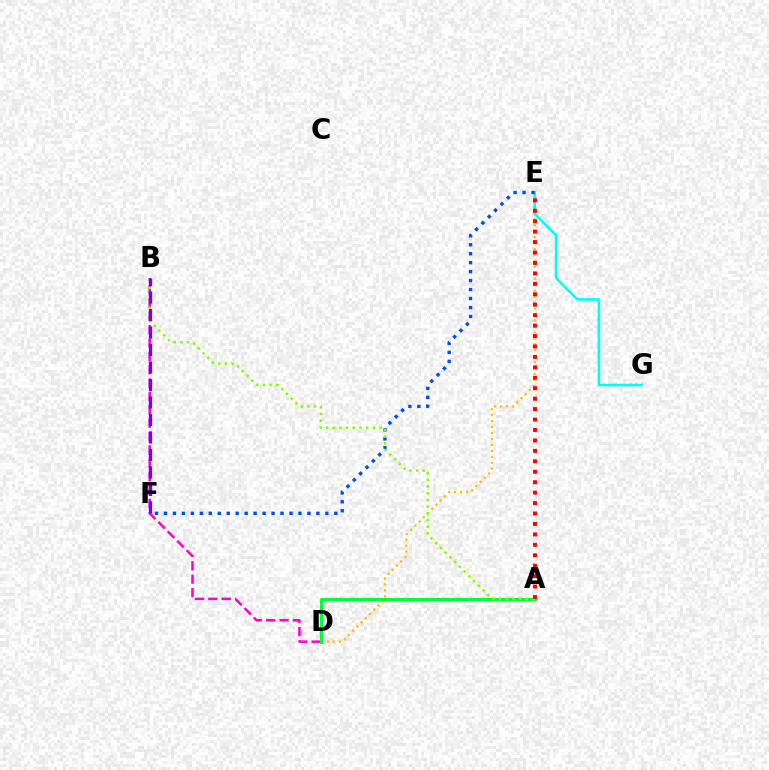{('B', 'D'): [{'color': '#ff00cf', 'line_style': 'dashed', 'thickness': 1.81}], ('D', 'E'): [{'color': '#ffbd00', 'line_style': 'dotted', 'thickness': 1.62}], ('E', 'G'): [{'color': '#00fff6', 'line_style': 'solid', 'thickness': 1.86}], ('A', 'D'): [{'color': '#00ff39', 'line_style': 'solid', 'thickness': 2.25}], ('E', 'F'): [{'color': '#004bff', 'line_style': 'dotted', 'thickness': 2.44}], ('A', 'B'): [{'color': '#84ff00', 'line_style': 'dotted', 'thickness': 1.82}], ('A', 'E'): [{'color': '#ff0000', 'line_style': 'dotted', 'thickness': 2.84}], ('B', 'F'): [{'color': '#7200ff', 'line_style': 'dashed', 'thickness': 2.38}]}